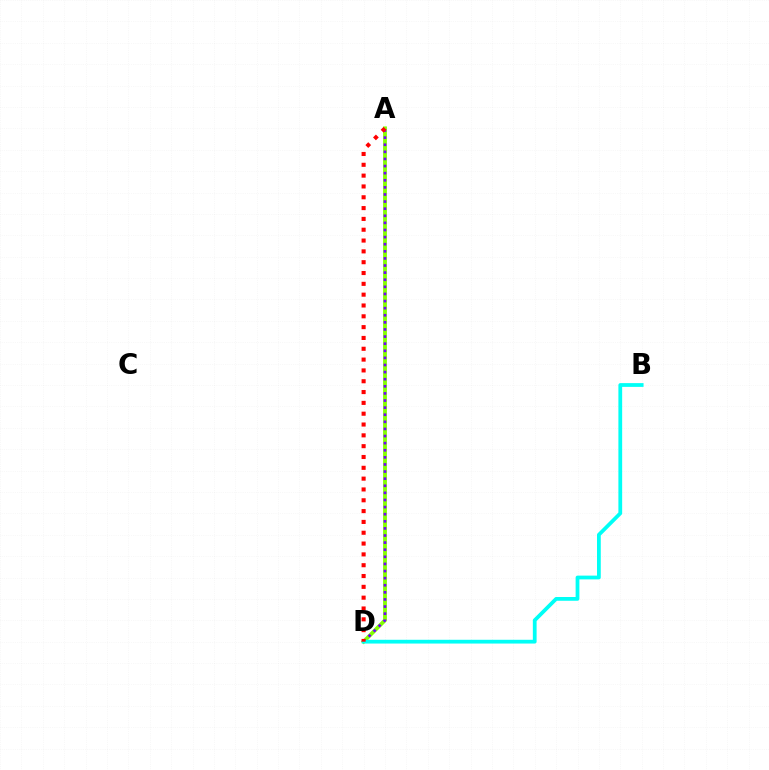{('A', 'D'): [{'color': '#84ff00', 'line_style': 'solid', 'thickness': 2.76}, {'color': '#7200ff', 'line_style': 'dotted', 'thickness': 1.93}, {'color': '#ff0000', 'line_style': 'dotted', 'thickness': 2.94}], ('B', 'D'): [{'color': '#00fff6', 'line_style': 'solid', 'thickness': 2.71}]}